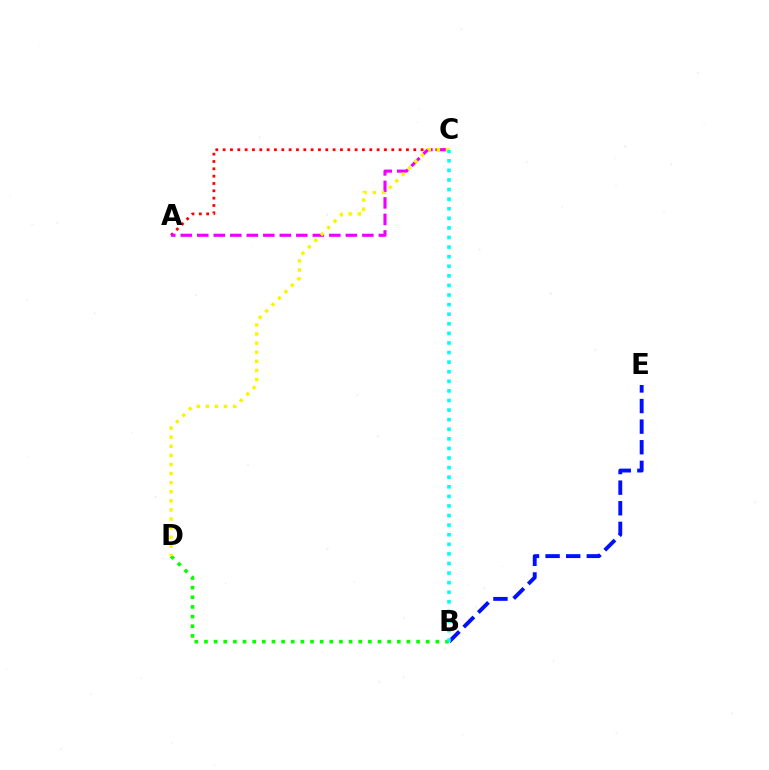{('A', 'C'): [{'color': '#ff0000', 'line_style': 'dotted', 'thickness': 1.99}, {'color': '#ee00ff', 'line_style': 'dashed', 'thickness': 2.24}], ('B', 'D'): [{'color': '#08ff00', 'line_style': 'dotted', 'thickness': 2.62}], ('B', 'E'): [{'color': '#0010ff', 'line_style': 'dashed', 'thickness': 2.8}], ('C', 'D'): [{'color': '#fcf500', 'line_style': 'dotted', 'thickness': 2.47}], ('B', 'C'): [{'color': '#00fff6', 'line_style': 'dotted', 'thickness': 2.61}]}